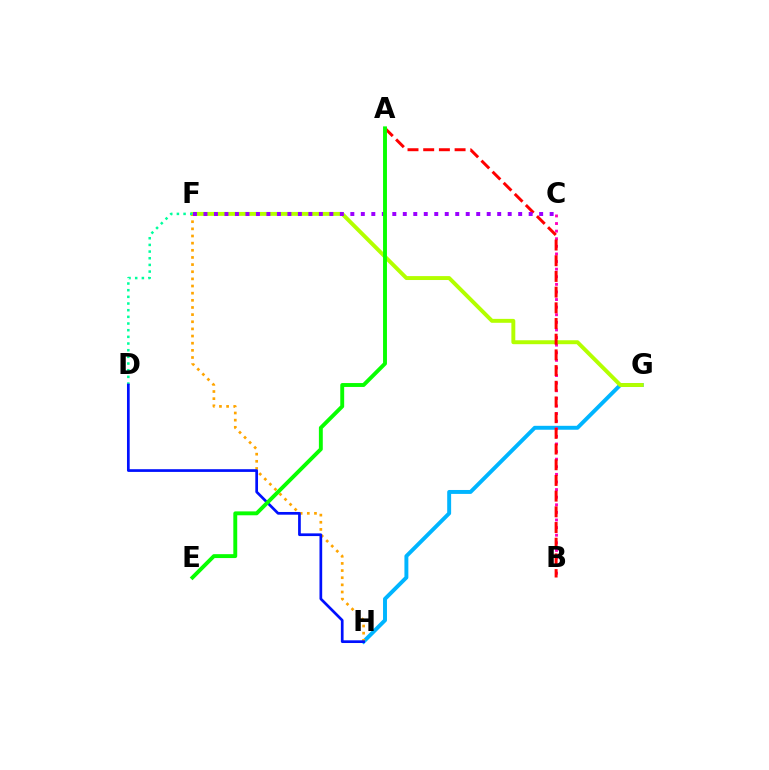{('G', 'H'): [{'color': '#00b5ff', 'line_style': 'solid', 'thickness': 2.83}], ('B', 'C'): [{'color': '#ff00bd', 'line_style': 'dotted', 'thickness': 2.07}], ('F', 'G'): [{'color': '#b3ff00', 'line_style': 'solid', 'thickness': 2.83}], ('F', 'H'): [{'color': '#ffa500', 'line_style': 'dotted', 'thickness': 1.94}], ('A', 'B'): [{'color': '#ff0000', 'line_style': 'dashed', 'thickness': 2.13}], ('C', 'F'): [{'color': '#9b00ff', 'line_style': 'dotted', 'thickness': 2.85}], ('D', 'F'): [{'color': '#00ff9d', 'line_style': 'dotted', 'thickness': 1.81}], ('D', 'H'): [{'color': '#0010ff', 'line_style': 'solid', 'thickness': 1.95}], ('A', 'E'): [{'color': '#08ff00', 'line_style': 'solid', 'thickness': 2.81}]}